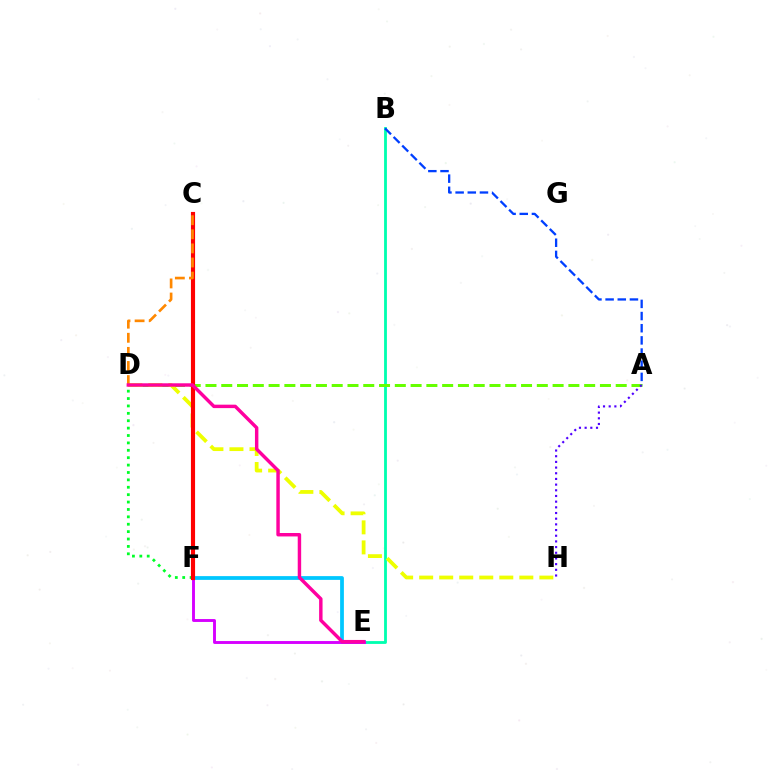{('D', 'F'): [{'color': '#00ff27', 'line_style': 'dotted', 'thickness': 2.01}], ('E', 'F'): [{'color': '#00c7ff', 'line_style': 'solid', 'thickness': 2.71}, {'color': '#d600ff', 'line_style': 'solid', 'thickness': 2.09}], ('B', 'E'): [{'color': '#00ffaf', 'line_style': 'solid', 'thickness': 2.03}], ('A', 'D'): [{'color': '#66ff00', 'line_style': 'dashed', 'thickness': 2.14}], ('D', 'H'): [{'color': '#eeff00', 'line_style': 'dashed', 'thickness': 2.72}], ('A', 'B'): [{'color': '#003fff', 'line_style': 'dashed', 'thickness': 1.65}], ('A', 'H'): [{'color': '#4f00ff', 'line_style': 'dotted', 'thickness': 1.54}], ('C', 'F'): [{'color': '#ff0000', 'line_style': 'solid', 'thickness': 2.98}], ('C', 'D'): [{'color': '#ff8800', 'line_style': 'dashed', 'thickness': 1.92}], ('D', 'E'): [{'color': '#ff00a0', 'line_style': 'solid', 'thickness': 2.47}]}